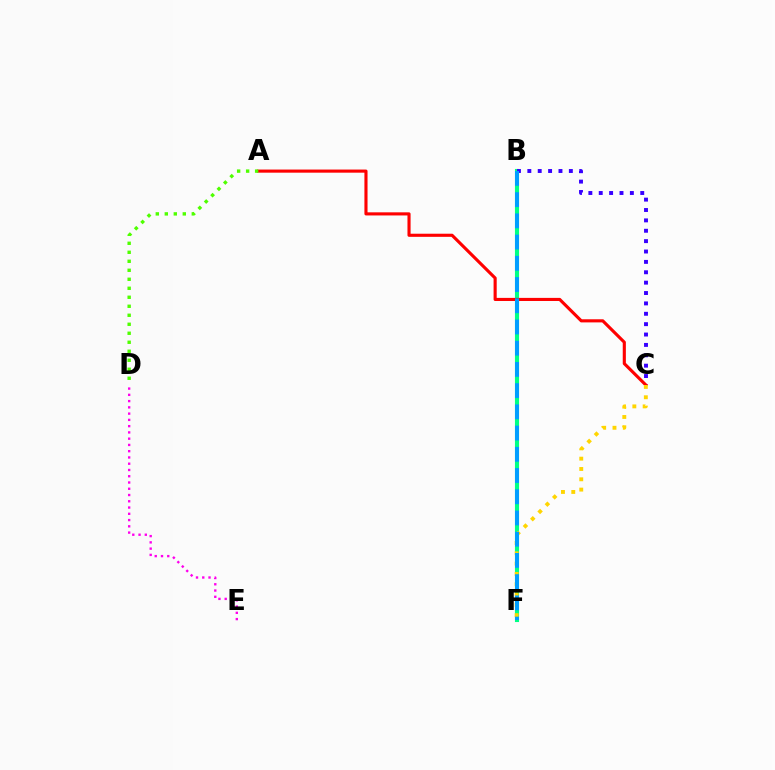{('B', 'F'): [{'color': '#00ff86', 'line_style': 'solid', 'thickness': 2.95}, {'color': '#009eff', 'line_style': 'dashed', 'thickness': 2.88}], ('B', 'C'): [{'color': '#3700ff', 'line_style': 'dotted', 'thickness': 2.82}], ('D', 'E'): [{'color': '#ff00ed', 'line_style': 'dotted', 'thickness': 1.7}], ('A', 'C'): [{'color': '#ff0000', 'line_style': 'solid', 'thickness': 2.25}], ('A', 'D'): [{'color': '#4fff00', 'line_style': 'dotted', 'thickness': 2.44}], ('C', 'F'): [{'color': '#ffd500', 'line_style': 'dotted', 'thickness': 2.8}]}